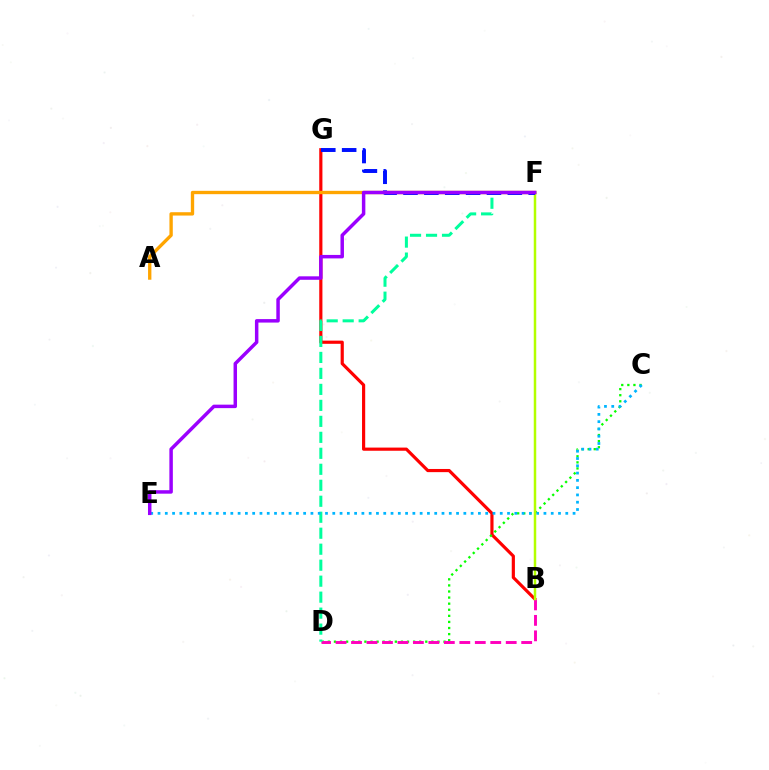{('B', 'G'): [{'color': '#ff0000', 'line_style': 'solid', 'thickness': 2.28}], ('C', 'D'): [{'color': '#08ff00', 'line_style': 'dotted', 'thickness': 1.65}], ('A', 'F'): [{'color': '#ffa500', 'line_style': 'solid', 'thickness': 2.4}], ('B', 'D'): [{'color': '#ff00bd', 'line_style': 'dashed', 'thickness': 2.1}], ('D', 'F'): [{'color': '#00ff9d', 'line_style': 'dashed', 'thickness': 2.17}], ('C', 'E'): [{'color': '#00b5ff', 'line_style': 'dotted', 'thickness': 1.98}], ('B', 'F'): [{'color': '#b3ff00', 'line_style': 'solid', 'thickness': 1.8}], ('F', 'G'): [{'color': '#0010ff', 'line_style': 'dashed', 'thickness': 2.83}], ('E', 'F'): [{'color': '#9b00ff', 'line_style': 'solid', 'thickness': 2.5}]}